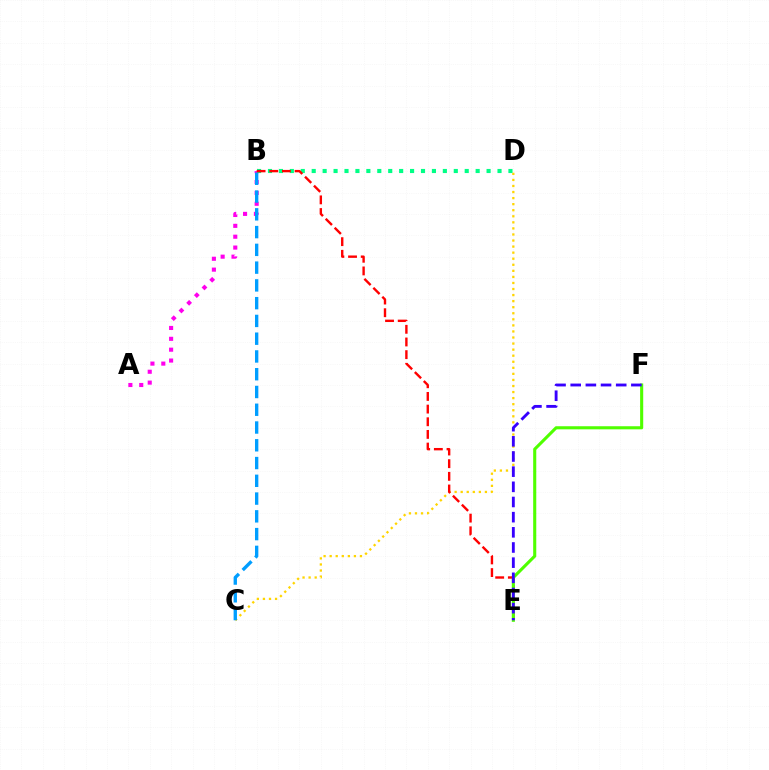{('A', 'B'): [{'color': '#ff00ed', 'line_style': 'dotted', 'thickness': 2.95}], ('C', 'D'): [{'color': '#ffd500', 'line_style': 'dotted', 'thickness': 1.65}], ('B', 'D'): [{'color': '#00ff86', 'line_style': 'dotted', 'thickness': 2.97}], ('B', 'C'): [{'color': '#009eff', 'line_style': 'dashed', 'thickness': 2.41}], ('B', 'E'): [{'color': '#ff0000', 'line_style': 'dashed', 'thickness': 1.72}], ('E', 'F'): [{'color': '#4fff00', 'line_style': 'solid', 'thickness': 2.22}, {'color': '#3700ff', 'line_style': 'dashed', 'thickness': 2.06}]}